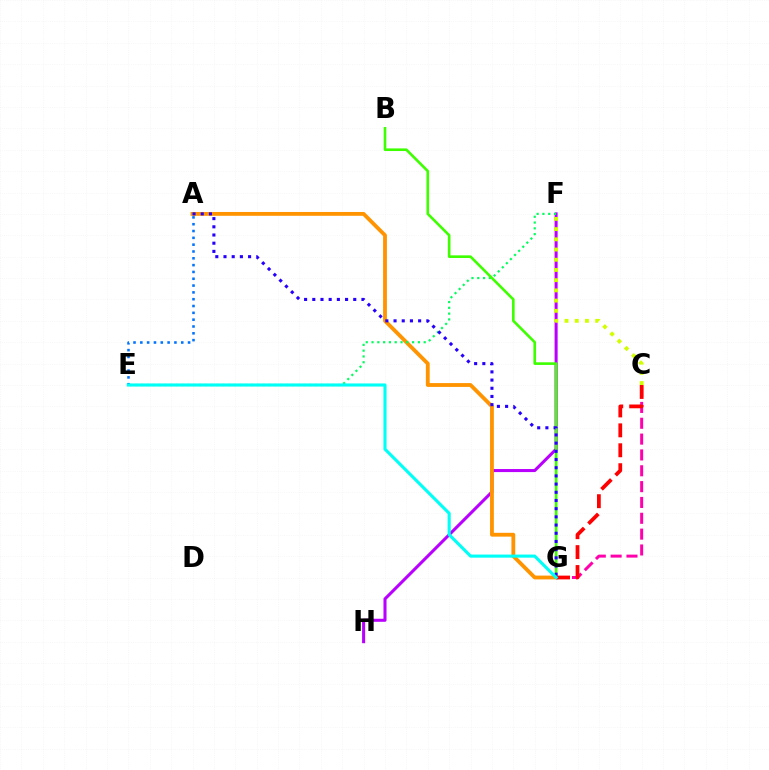{('A', 'E'): [{'color': '#0074ff', 'line_style': 'dotted', 'thickness': 1.85}], ('C', 'G'): [{'color': '#ff00ac', 'line_style': 'dashed', 'thickness': 2.15}, {'color': '#ff0000', 'line_style': 'dashed', 'thickness': 2.71}], ('F', 'H'): [{'color': '#b900ff', 'line_style': 'solid', 'thickness': 2.2}], ('A', 'G'): [{'color': '#ff9400', 'line_style': 'solid', 'thickness': 2.75}, {'color': '#2500ff', 'line_style': 'dotted', 'thickness': 2.23}], ('E', 'F'): [{'color': '#00ff5c', 'line_style': 'dotted', 'thickness': 1.57}], ('B', 'G'): [{'color': '#3dff00', 'line_style': 'solid', 'thickness': 1.89}], ('C', 'F'): [{'color': '#d1ff00', 'line_style': 'dotted', 'thickness': 2.77}], ('E', 'G'): [{'color': '#00fff6', 'line_style': 'solid', 'thickness': 2.23}]}